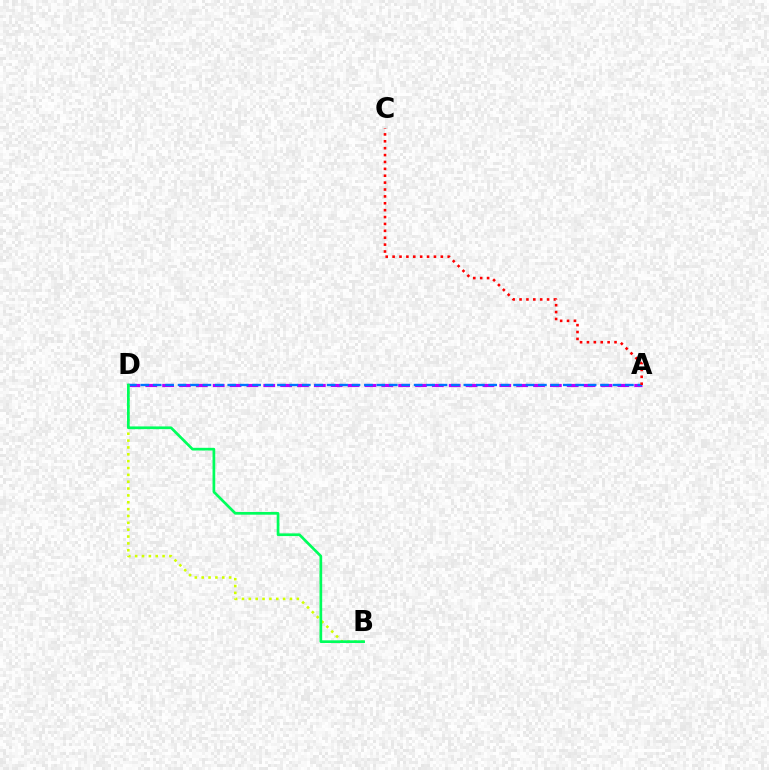{('A', 'D'): [{'color': '#b900ff', 'line_style': 'dashed', 'thickness': 2.29}, {'color': '#0074ff', 'line_style': 'dashed', 'thickness': 1.69}], ('A', 'C'): [{'color': '#ff0000', 'line_style': 'dotted', 'thickness': 1.87}], ('B', 'D'): [{'color': '#d1ff00', 'line_style': 'dotted', 'thickness': 1.86}, {'color': '#00ff5c', 'line_style': 'solid', 'thickness': 1.95}]}